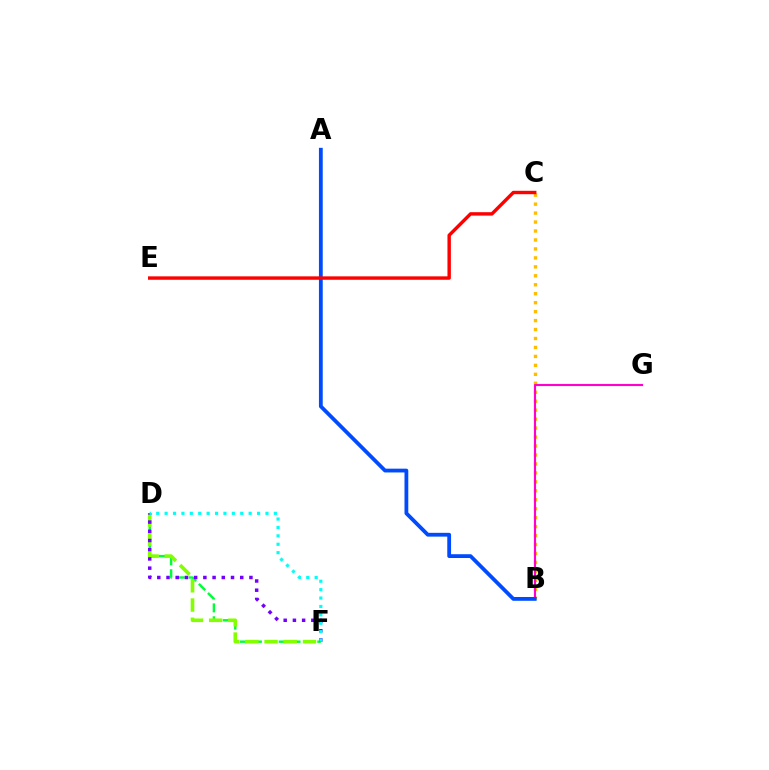{('B', 'C'): [{'color': '#ffbd00', 'line_style': 'dotted', 'thickness': 2.43}], ('D', 'F'): [{'color': '#00ff39', 'line_style': 'dashed', 'thickness': 1.75}, {'color': '#84ff00', 'line_style': 'dashed', 'thickness': 2.61}, {'color': '#7200ff', 'line_style': 'dotted', 'thickness': 2.5}, {'color': '#00fff6', 'line_style': 'dotted', 'thickness': 2.28}], ('B', 'G'): [{'color': '#ff00cf', 'line_style': 'solid', 'thickness': 1.53}], ('A', 'B'): [{'color': '#004bff', 'line_style': 'solid', 'thickness': 2.73}], ('C', 'E'): [{'color': '#ff0000', 'line_style': 'solid', 'thickness': 2.46}]}